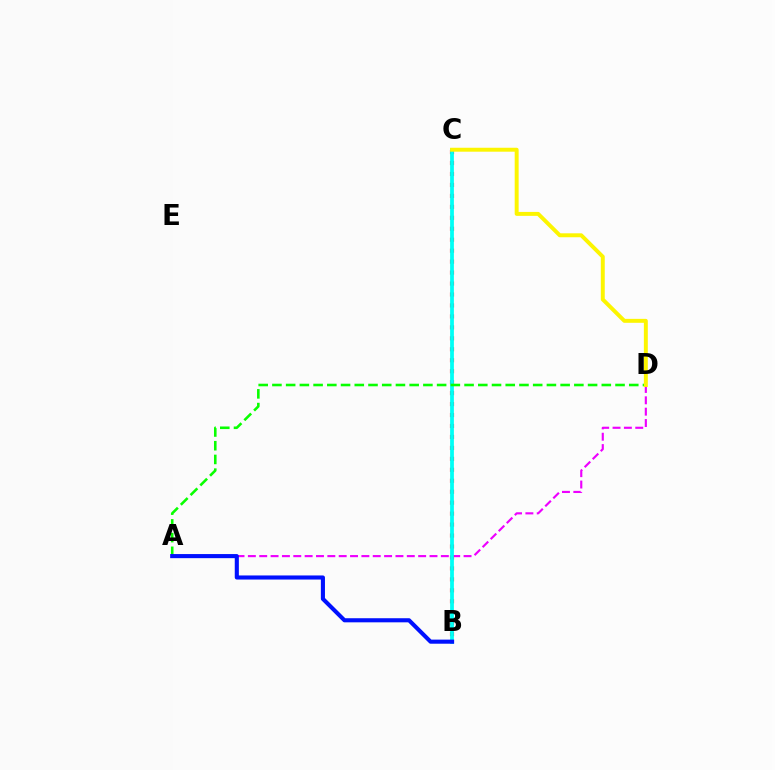{('A', 'D'): [{'color': '#ee00ff', 'line_style': 'dashed', 'thickness': 1.54}, {'color': '#08ff00', 'line_style': 'dashed', 'thickness': 1.86}], ('B', 'C'): [{'color': '#ff0000', 'line_style': 'dotted', 'thickness': 2.98}, {'color': '#00fff6', 'line_style': 'solid', 'thickness': 2.71}], ('A', 'B'): [{'color': '#0010ff', 'line_style': 'solid', 'thickness': 2.95}], ('C', 'D'): [{'color': '#fcf500', 'line_style': 'solid', 'thickness': 2.84}]}